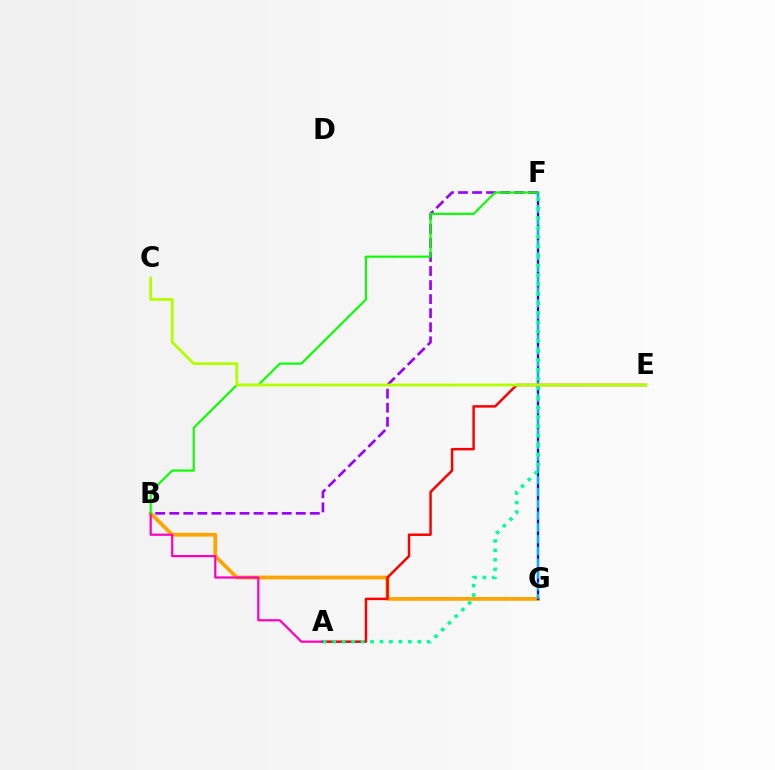{('B', 'G'): [{'color': '#ffa500', 'line_style': 'solid', 'thickness': 2.71}], ('B', 'F'): [{'color': '#9b00ff', 'line_style': 'dashed', 'thickness': 1.91}, {'color': '#08ff00', 'line_style': 'solid', 'thickness': 1.54}], ('F', 'G'): [{'color': '#0010ff', 'line_style': 'solid', 'thickness': 1.62}, {'color': '#00b5ff', 'line_style': 'dashed', 'thickness': 1.6}], ('A', 'B'): [{'color': '#ff00bd', 'line_style': 'solid', 'thickness': 1.6}], ('A', 'E'): [{'color': '#ff0000', 'line_style': 'solid', 'thickness': 1.79}], ('C', 'E'): [{'color': '#b3ff00', 'line_style': 'solid', 'thickness': 2.02}], ('A', 'F'): [{'color': '#00ff9d', 'line_style': 'dotted', 'thickness': 2.57}]}